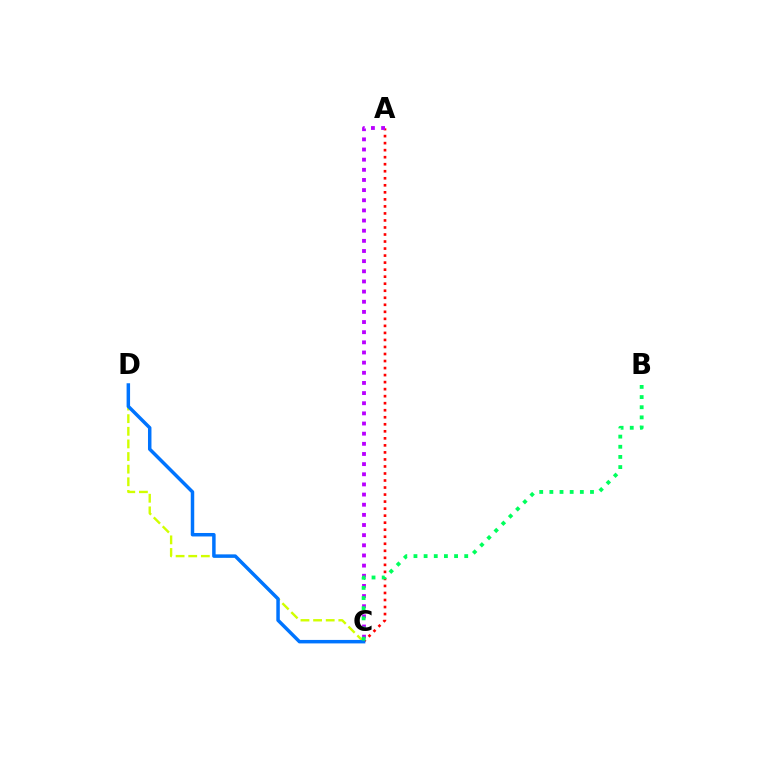{('A', 'C'): [{'color': '#ff0000', 'line_style': 'dotted', 'thickness': 1.91}, {'color': '#b900ff', 'line_style': 'dotted', 'thickness': 2.76}], ('C', 'D'): [{'color': '#d1ff00', 'line_style': 'dashed', 'thickness': 1.71}, {'color': '#0074ff', 'line_style': 'solid', 'thickness': 2.5}], ('B', 'C'): [{'color': '#00ff5c', 'line_style': 'dotted', 'thickness': 2.76}]}